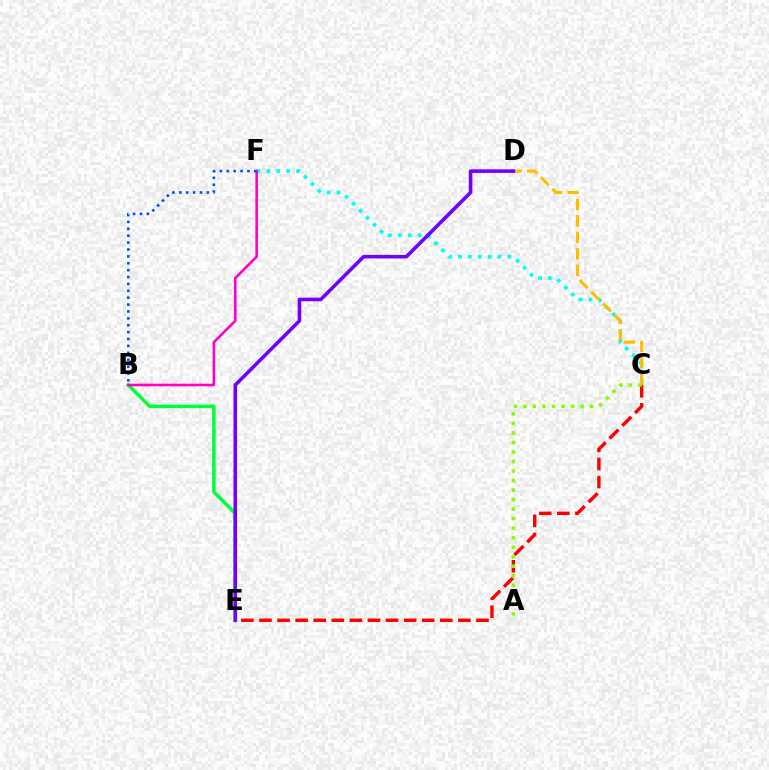{('C', 'F'): [{'color': '#00fff6', 'line_style': 'dotted', 'thickness': 2.68}], ('B', 'E'): [{'color': '#00ff39', 'line_style': 'solid', 'thickness': 2.52}], ('C', 'D'): [{'color': '#ffbd00', 'line_style': 'dashed', 'thickness': 2.23}], ('B', 'F'): [{'color': '#ff00cf', 'line_style': 'solid', 'thickness': 1.88}, {'color': '#004bff', 'line_style': 'dotted', 'thickness': 1.87}], ('D', 'E'): [{'color': '#7200ff', 'line_style': 'solid', 'thickness': 2.57}], ('C', 'E'): [{'color': '#ff0000', 'line_style': 'dashed', 'thickness': 2.46}], ('A', 'C'): [{'color': '#84ff00', 'line_style': 'dotted', 'thickness': 2.59}]}